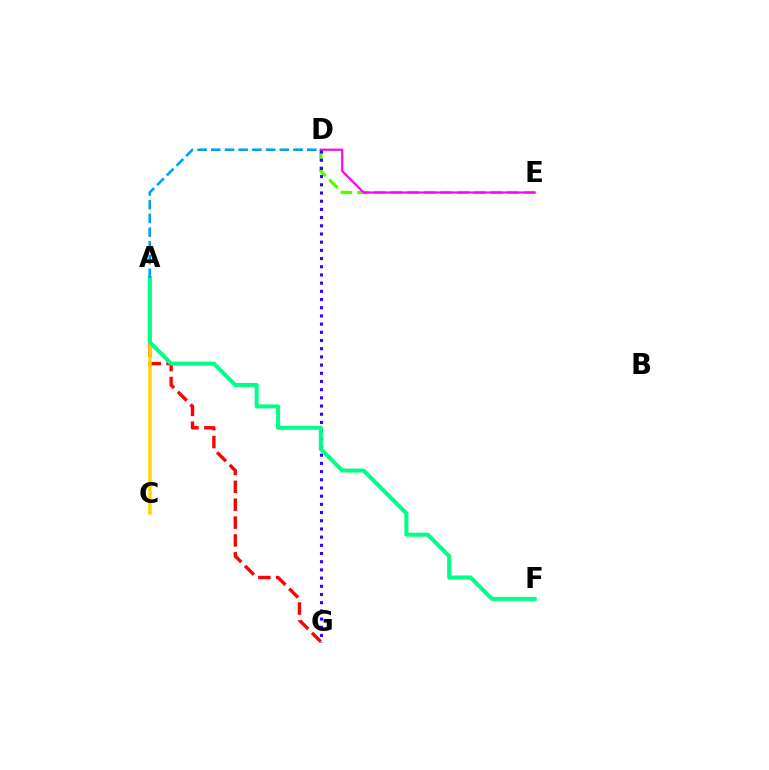{('D', 'E'): [{'color': '#4fff00', 'line_style': 'dashed', 'thickness': 2.26}, {'color': '#ff00ed', 'line_style': 'solid', 'thickness': 1.56}], ('A', 'G'): [{'color': '#ff0000', 'line_style': 'dashed', 'thickness': 2.43}], ('A', 'C'): [{'color': '#ffd500', 'line_style': 'solid', 'thickness': 2.52}], ('D', 'G'): [{'color': '#3700ff', 'line_style': 'dotted', 'thickness': 2.23}], ('A', 'F'): [{'color': '#00ff86', 'line_style': 'solid', 'thickness': 2.9}], ('A', 'D'): [{'color': '#009eff', 'line_style': 'dashed', 'thickness': 1.86}]}